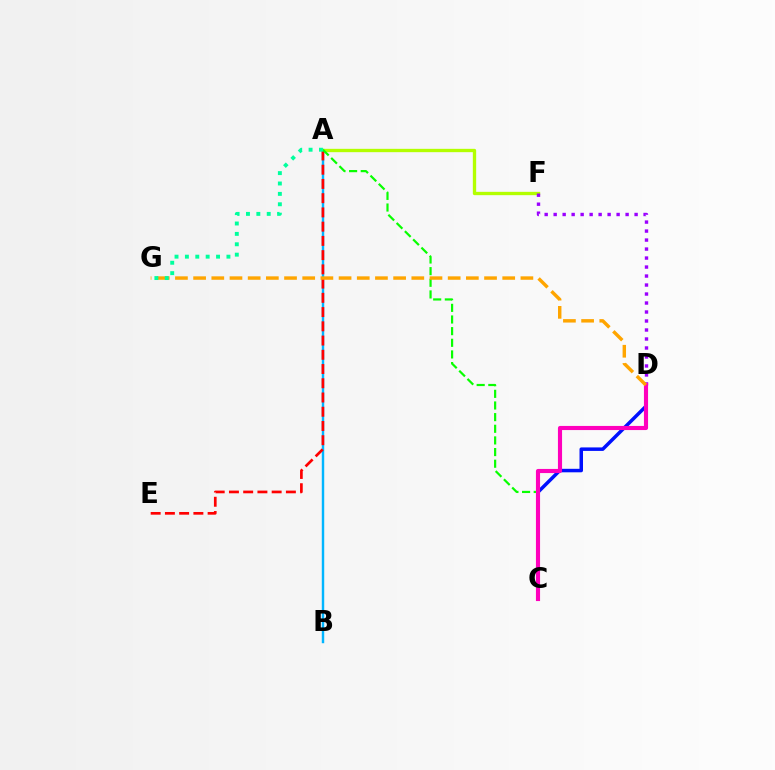{('A', 'B'): [{'color': '#00b5ff', 'line_style': 'solid', 'thickness': 1.75}], ('A', 'F'): [{'color': '#b3ff00', 'line_style': 'solid', 'thickness': 2.4}], ('A', 'E'): [{'color': '#ff0000', 'line_style': 'dashed', 'thickness': 1.93}], ('C', 'D'): [{'color': '#0010ff', 'line_style': 'solid', 'thickness': 2.52}, {'color': '#ff00bd', 'line_style': 'solid', 'thickness': 2.97}], ('A', 'C'): [{'color': '#08ff00', 'line_style': 'dashed', 'thickness': 1.58}], ('D', 'F'): [{'color': '#9b00ff', 'line_style': 'dotted', 'thickness': 2.44}], ('D', 'G'): [{'color': '#ffa500', 'line_style': 'dashed', 'thickness': 2.47}], ('A', 'G'): [{'color': '#00ff9d', 'line_style': 'dotted', 'thickness': 2.82}]}